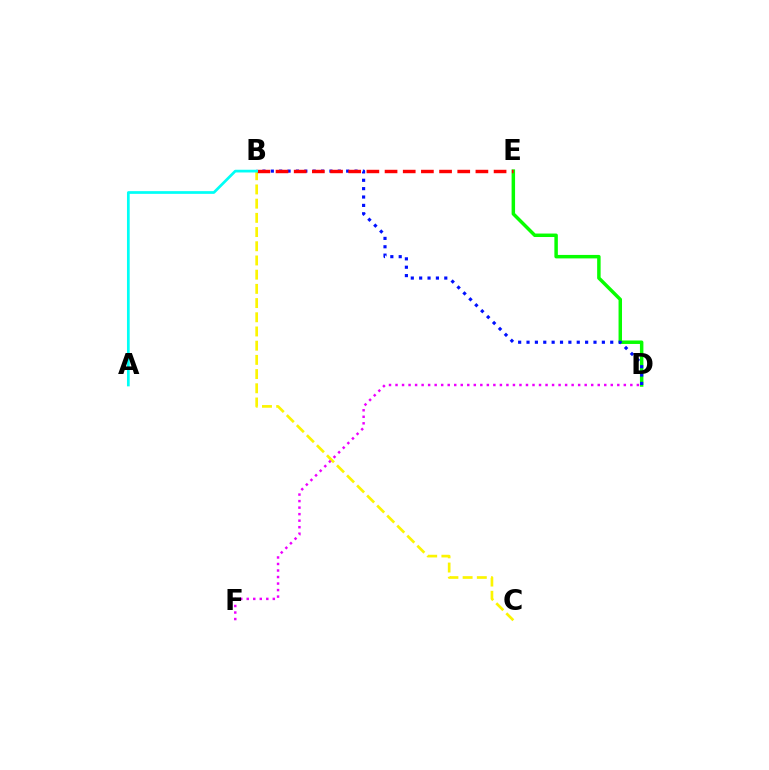{('D', 'E'): [{'color': '#08ff00', 'line_style': 'solid', 'thickness': 2.5}], ('B', 'D'): [{'color': '#0010ff', 'line_style': 'dotted', 'thickness': 2.27}], ('B', 'C'): [{'color': '#fcf500', 'line_style': 'dashed', 'thickness': 1.93}], ('B', 'E'): [{'color': '#ff0000', 'line_style': 'dashed', 'thickness': 2.47}], ('D', 'F'): [{'color': '#ee00ff', 'line_style': 'dotted', 'thickness': 1.77}], ('A', 'B'): [{'color': '#00fff6', 'line_style': 'solid', 'thickness': 1.95}]}